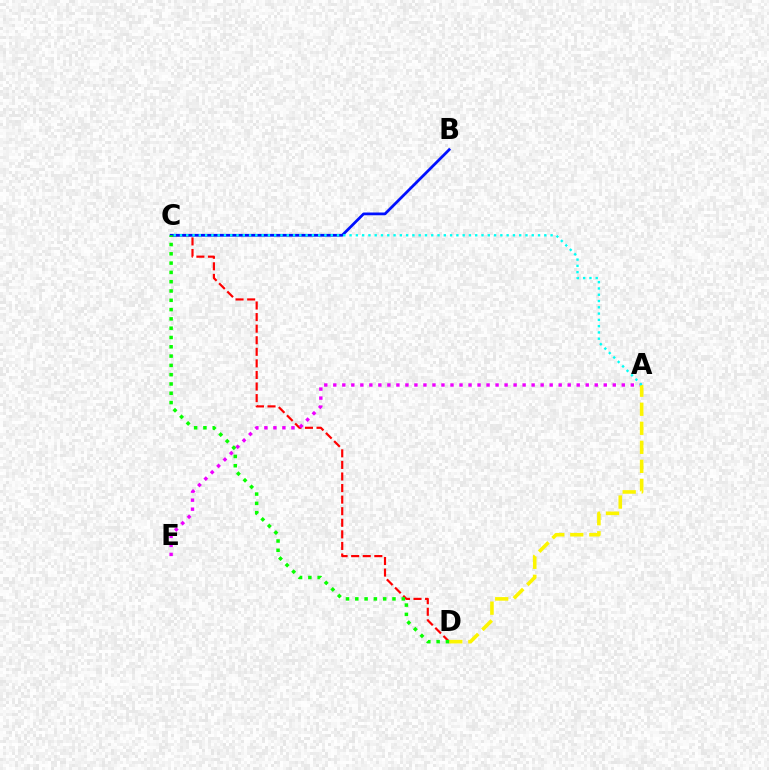{('C', 'D'): [{'color': '#ff0000', 'line_style': 'dashed', 'thickness': 1.57}, {'color': '#08ff00', 'line_style': 'dotted', 'thickness': 2.53}], ('A', 'E'): [{'color': '#ee00ff', 'line_style': 'dotted', 'thickness': 2.45}], ('A', 'D'): [{'color': '#fcf500', 'line_style': 'dashed', 'thickness': 2.59}], ('B', 'C'): [{'color': '#0010ff', 'line_style': 'solid', 'thickness': 1.99}], ('A', 'C'): [{'color': '#00fff6', 'line_style': 'dotted', 'thickness': 1.71}]}